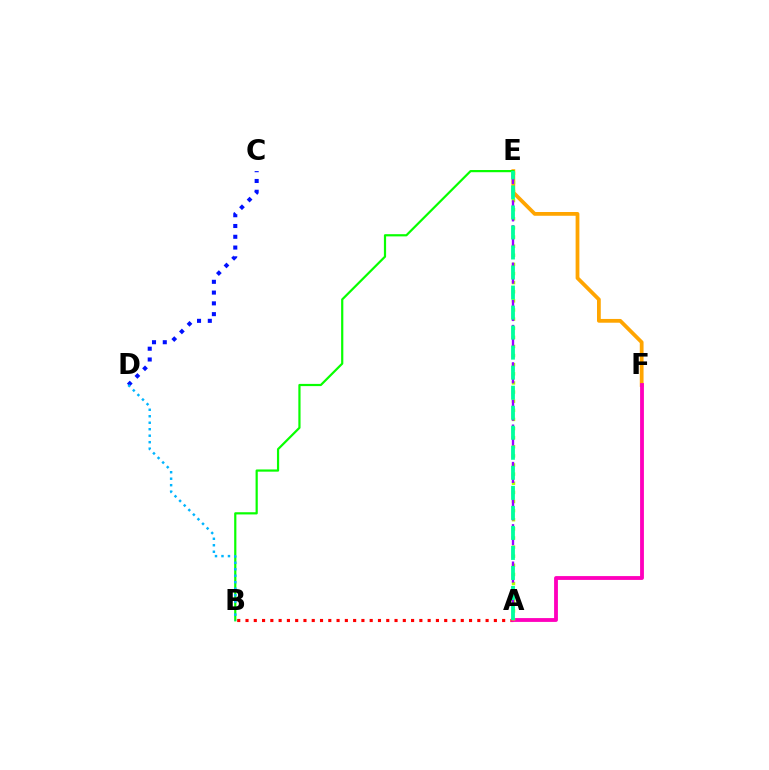{('E', 'F'): [{'color': '#ffa500', 'line_style': 'solid', 'thickness': 2.72}], ('A', 'B'): [{'color': '#ff0000', 'line_style': 'dotted', 'thickness': 2.25}], ('B', 'E'): [{'color': '#08ff00', 'line_style': 'solid', 'thickness': 1.59}], ('A', 'F'): [{'color': '#ff00bd', 'line_style': 'solid', 'thickness': 2.76}], ('A', 'E'): [{'color': '#b3ff00', 'line_style': 'dotted', 'thickness': 2.48}, {'color': '#9b00ff', 'line_style': 'dashed', 'thickness': 1.69}, {'color': '#00ff9d', 'line_style': 'dashed', 'thickness': 2.72}], ('C', 'D'): [{'color': '#0010ff', 'line_style': 'dotted', 'thickness': 2.93}], ('B', 'D'): [{'color': '#00b5ff', 'line_style': 'dotted', 'thickness': 1.76}]}